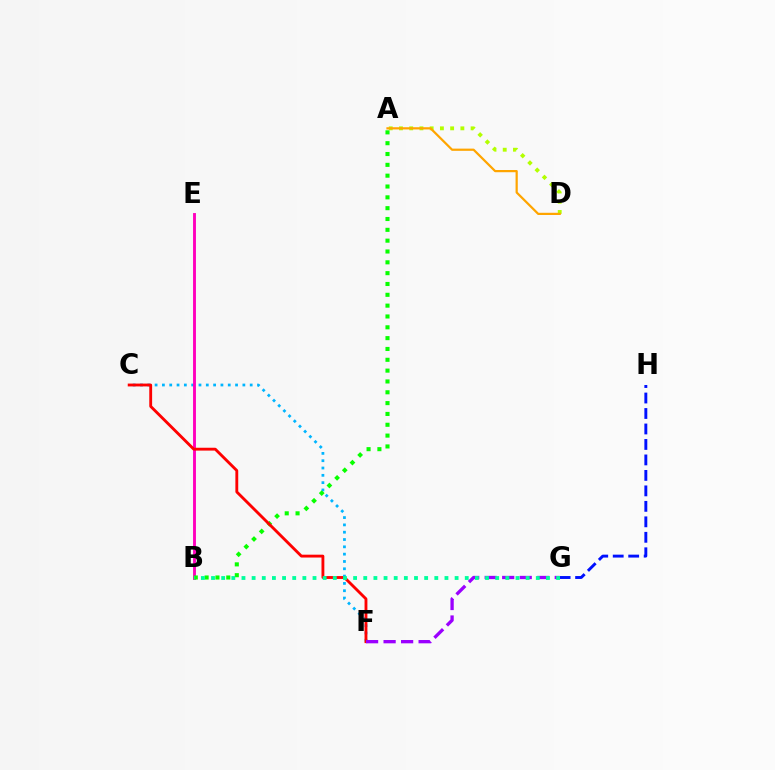{('C', 'F'): [{'color': '#00b5ff', 'line_style': 'dotted', 'thickness': 1.99}, {'color': '#ff0000', 'line_style': 'solid', 'thickness': 2.05}], ('B', 'E'): [{'color': '#ff00bd', 'line_style': 'solid', 'thickness': 2.08}], ('A', 'B'): [{'color': '#08ff00', 'line_style': 'dotted', 'thickness': 2.94}], ('A', 'D'): [{'color': '#b3ff00', 'line_style': 'dotted', 'thickness': 2.78}, {'color': '#ffa500', 'line_style': 'solid', 'thickness': 1.59}], ('F', 'G'): [{'color': '#9b00ff', 'line_style': 'dashed', 'thickness': 2.38}], ('G', 'H'): [{'color': '#0010ff', 'line_style': 'dashed', 'thickness': 2.1}], ('B', 'G'): [{'color': '#00ff9d', 'line_style': 'dotted', 'thickness': 2.76}]}